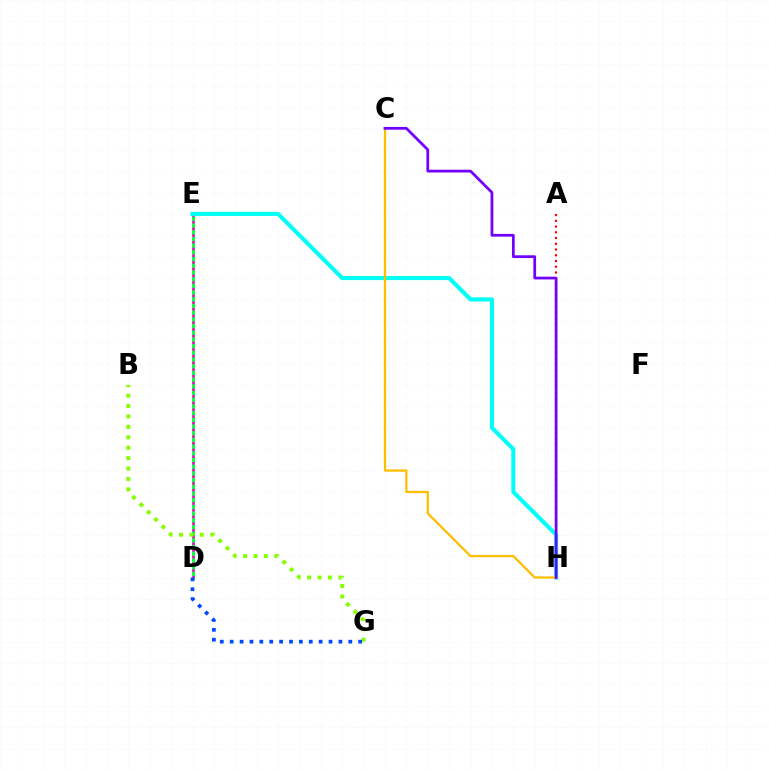{('D', 'E'): [{'color': '#00ff39', 'line_style': 'solid', 'thickness': 2.04}, {'color': '#ff00cf', 'line_style': 'dotted', 'thickness': 1.82}], ('A', 'H'): [{'color': '#ff0000', 'line_style': 'dotted', 'thickness': 1.56}], ('B', 'G'): [{'color': '#84ff00', 'line_style': 'dotted', 'thickness': 2.83}], ('D', 'G'): [{'color': '#004bff', 'line_style': 'dotted', 'thickness': 2.69}], ('E', 'H'): [{'color': '#00fff6', 'line_style': 'solid', 'thickness': 2.94}], ('C', 'H'): [{'color': '#ffbd00', 'line_style': 'solid', 'thickness': 1.63}, {'color': '#7200ff', 'line_style': 'solid', 'thickness': 1.98}]}